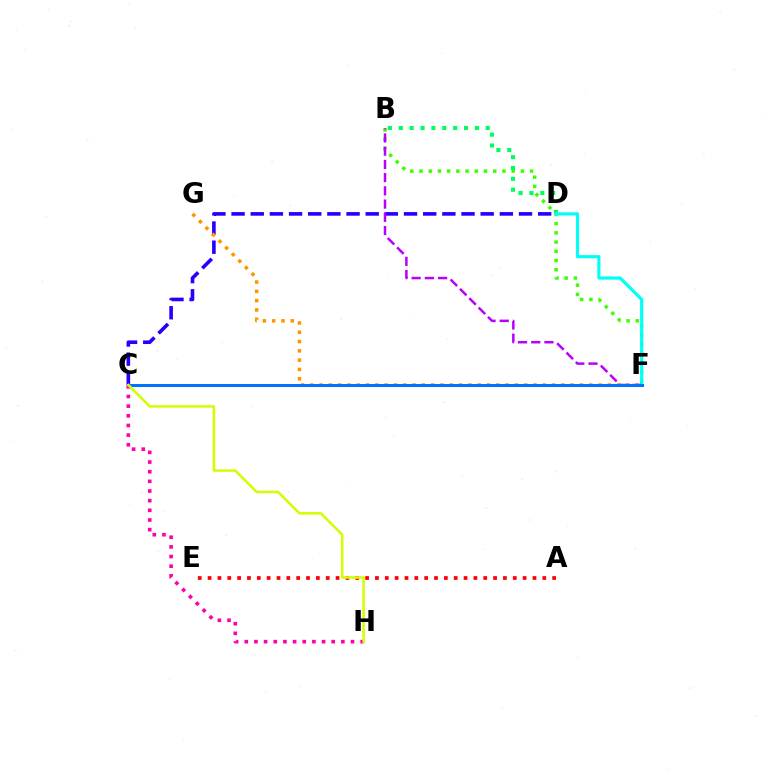{('C', 'D'): [{'color': '#2500ff', 'line_style': 'dashed', 'thickness': 2.6}], ('F', 'G'): [{'color': '#ff9400', 'line_style': 'dotted', 'thickness': 2.53}], ('B', 'F'): [{'color': '#3dff00', 'line_style': 'dotted', 'thickness': 2.5}, {'color': '#b900ff', 'line_style': 'dashed', 'thickness': 1.8}], ('B', 'D'): [{'color': '#00ff5c', 'line_style': 'dotted', 'thickness': 2.95}], ('D', 'F'): [{'color': '#00fff6', 'line_style': 'solid', 'thickness': 2.27}], ('C', 'F'): [{'color': '#0074ff', 'line_style': 'solid', 'thickness': 2.16}], ('A', 'E'): [{'color': '#ff0000', 'line_style': 'dotted', 'thickness': 2.67}], ('C', 'H'): [{'color': '#ff00ac', 'line_style': 'dotted', 'thickness': 2.62}, {'color': '#d1ff00', 'line_style': 'solid', 'thickness': 1.81}]}